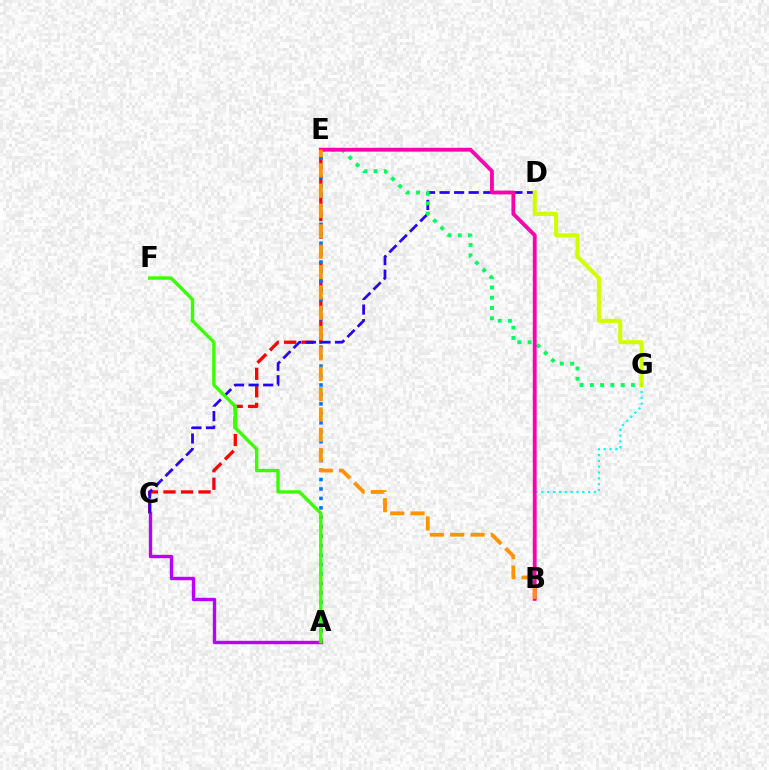{('C', 'E'): [{'color': '#ff0000', 'line_style': 'dashed', 'thickness': 2.38}], ('B', 'G'): [{'color': '#00fff6', 'line_style': 'dotted', 'thickness': 1.59}], ('A', 'E'): [{'color': '#0074ff', 'line_style': 'dotted', 'thickness': 2.57}], ('A', 'C'): [{'color': '#b900ff', 'line_style': 'solid', 'thickness': 2.43}], ('C', 'D'): [{'color': '#2500ff', 'line_style': 'dashed', 'thickness': 1.98}], ('D', 'G'): [{'color': '#d1ff00', 'line_style': 'solid', 'thickness': 2.94}], ('A', 'F'): [{'color': '#3dff00', 'line_style': 'solid', 'thickness': 2.46}], ('E', 'G'): [{'color': '#00ff5c', 'line_style': 'dotted', 'thickness': 2.79}], ('B', 'E'): [{'color': '#ff00ac', 'line_style': 'solid', 'thickness': 2.75}, {'color': '#ff9400', 'line_style': 'dashed', 'thickness': 2.76}]}